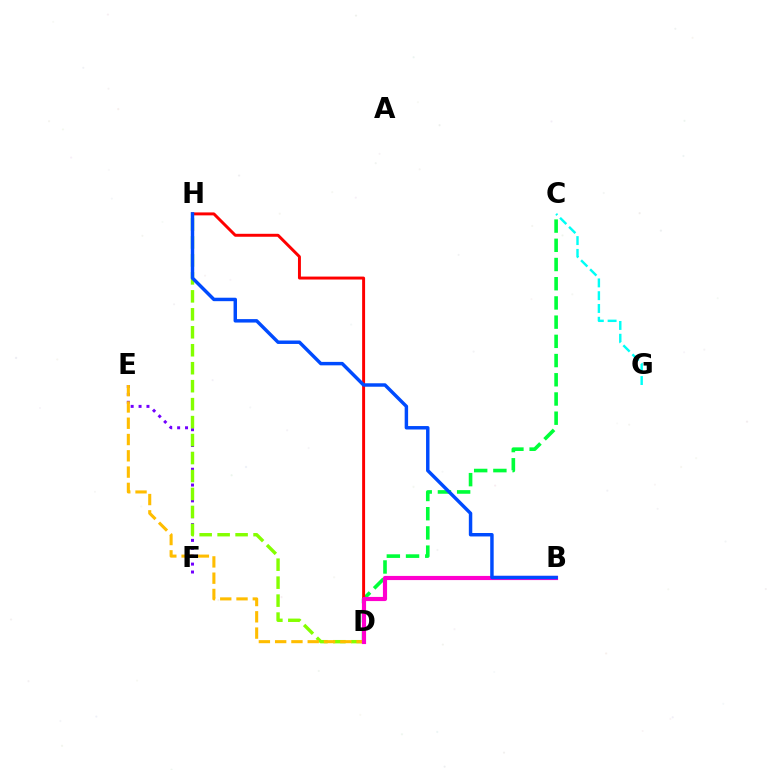{('C', 'D'): [{'color': '#00ff39', 'line_style': 'dashed', 'thickness': 2.61}], ('C', 'G'): [{'color': '#00fff6', 'line_style': 'dashed', 'thickness': 1.74}], ('E', 'F'): [{'color': '#7200ff', 'line_style': 'dotted', 'thickness': 2.15}], ('D', 'H'): [{'color': '#84ff00', 'line_style': 'dashed', 'thickness': 2.44}, {'color': '#ff0000', 'line_style': 'solid', 'thickness': 2.12}], ('D', 'E'): [{'color': '#ffbd00', 'line_style': 'dashed', 'thickness': 2.21}], ('B', 'D'): [{'color': '#ff00cf', 'line_style': 'solid', 'thickness': 2.99}], ('B', 'H'): [{'color': '#004bff', 'line_style': 'solid', 'thickness': 2.49}]}